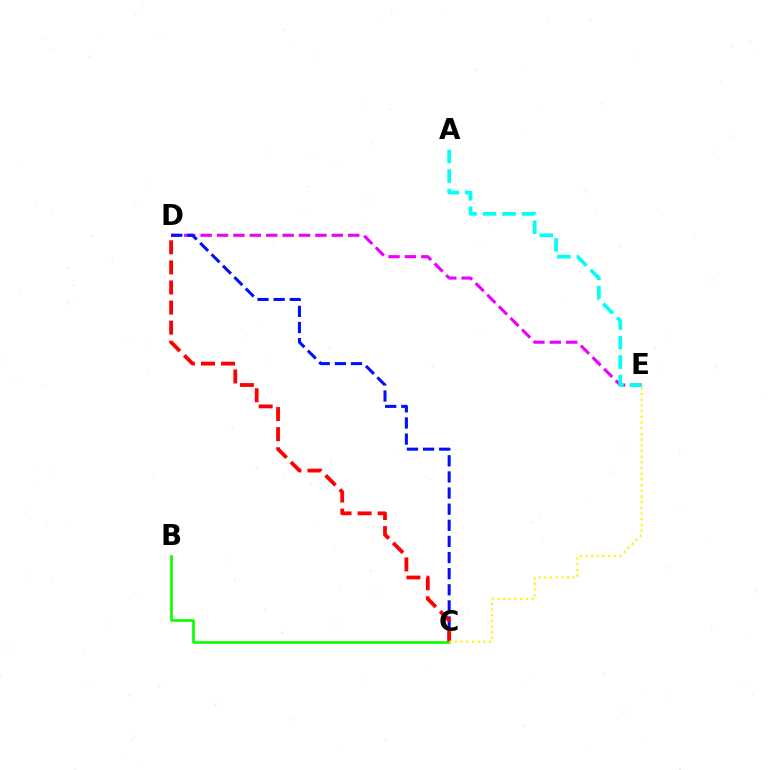{('D', 'E'): [{'color': '#ee00ff', 'line_style': 'dashed', 'thickness': 2.23}], ('A', 'E'): [{'color': '#00fff6', 'line_style': 'dashed', 'thickness': 2.65}], ('C', 'D'): [{'color': '#0010ff', 'line_style': 'dashed', 'thickness': 2.19}, {'color': '#ff0000', 'line_style': 'dashed', 'thickness': 2.73}], ('B', 'C'): [{'color': '#08ff00', 'line_style': 'solid', 'thickness': 1.91}], ('C', 'E'): [{'color': '#fcf500', 'line_style': 'dotted', 'thickness': 1.54}]}